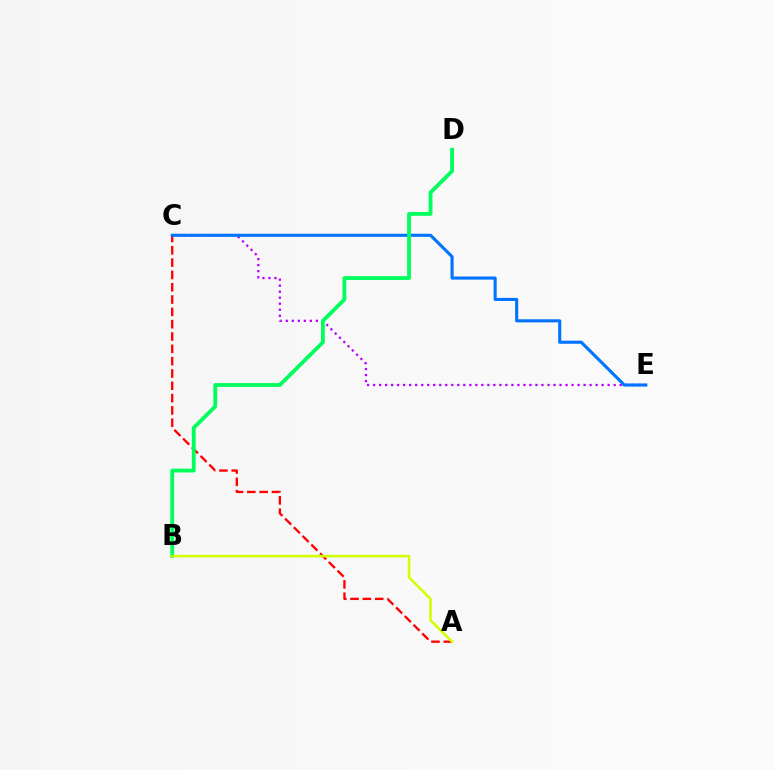{('A', 'C'): [{'color': '#ff0000', 'line_style': 'dashed', 'thickness': 1.67}], ('C', 'E'): [{'color': '#b900ff', 'line_style': 'dotted', 'thickness': 1.63}, {'color': '#0074ff', 'line_style': 'solid', 'thickness': 2.23}], ('B', 'D'): [{'color': '#00ff5c', 'line_style': 'solid', 'thickness': 2.75}], ('A', 'B'): [{'color': '#d1ff00', 'line_style': 'solid', 'thickness': 1.84}]}